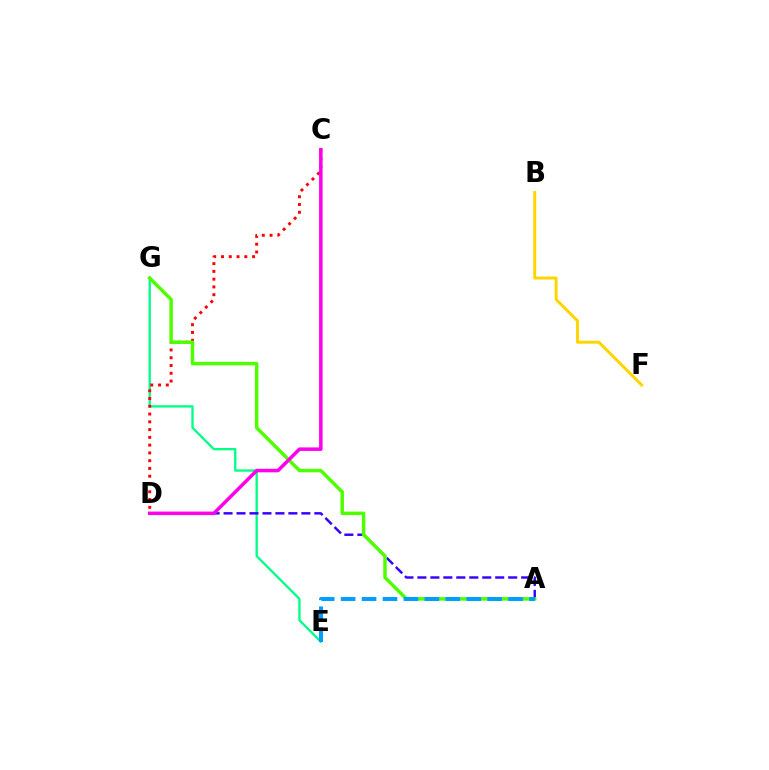{('E', 'G'): [{'color': '#00ff86', 'line_style': 'solid', 'thickness': 1.67}], ('B', 'F'): [{'color': '#ffd500', 'line_style': 'solid', 'thickness': 2.14}], ('A', 'D'): [{'color': '#3700ff', 'line_style': 'dashed', 'thickness': 1.76}], ('C', 'D'): [{'color': '#ff0000', 'line_style': 'dotted', 'thickness': 2.11}, {'color': '#ff00ed', 'line_style': 'solid', 'thickness': 2.53}], ('A', 'G'): [{'color': '#4fff00', 'line_style': 'solid', 'thickness': 2.51}], ('A', 'E'): [{'color': '#009eff', 'line_style': 'dashed', 'thickness': 2.84}]}